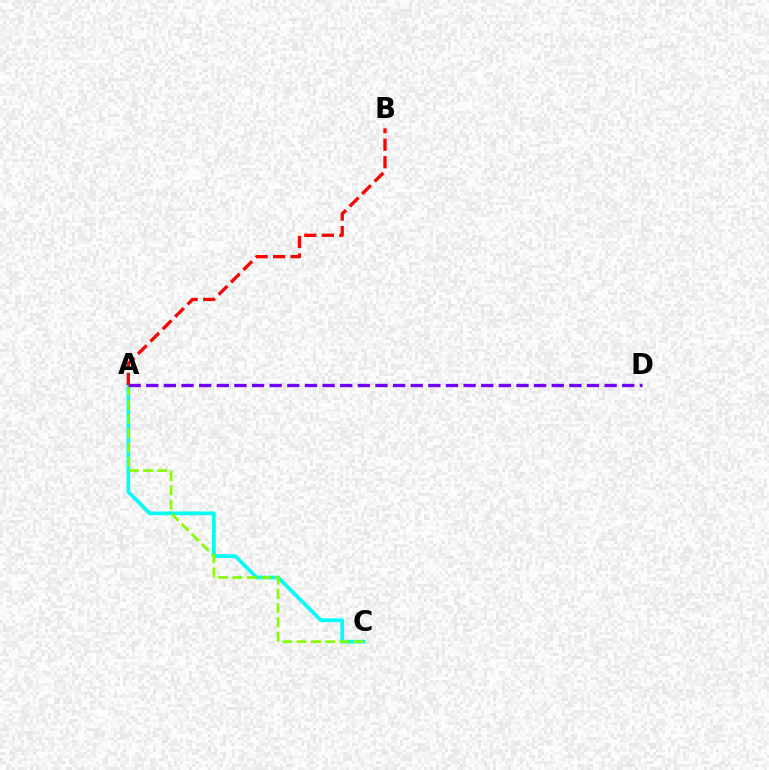{('A', 'C'): [{'color': '#00fff6', 'line_style': 'solid', 'thickness': 2.67}, {'color': '#84ff00', 'line_style': 'dashed', 'thickness': 1.94}], ('A', 'D'): [{'color': '#7200ff', 'line_style': 'dashed', 'thickness': 2.39}], ('A', 'B'): [{'color': '#ff0000', 'line_style': 'dashed', 'thickness': 2.38}]}